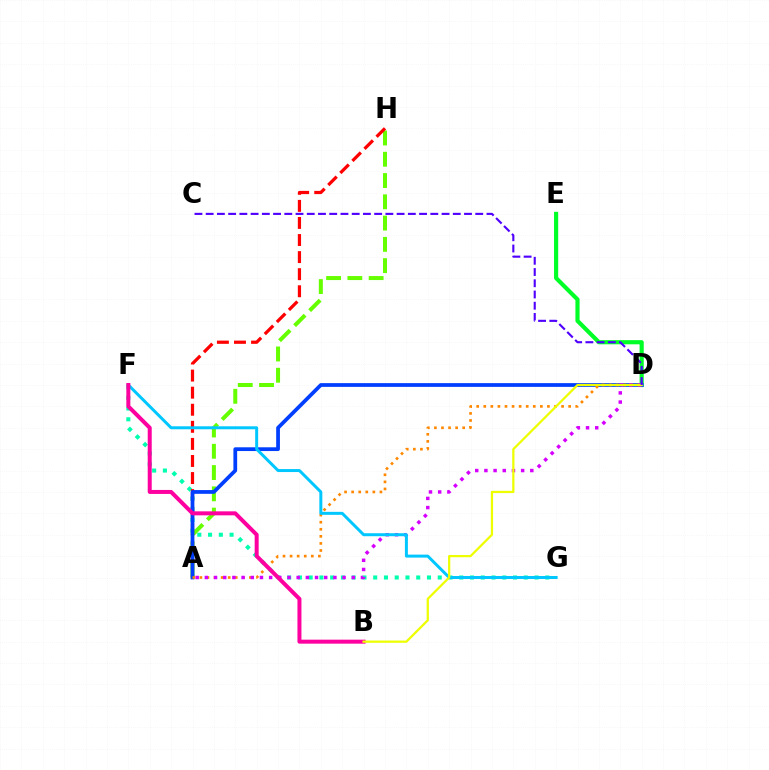{('F', 'G'): [{'color': '#00ffaf', 'line_style': 'dotted', 'thickness': 2.92}, {'color': '#00c7ff', 'line_style': 'solid', 'thickness': 2.15}], ('A', 'H'): [{'color': '#66ff00', 'line_style': 'dashed', 'thickness': 2.89}, {'color': '#ff0000', 'line_style': 'dashed', 'thickness': 2.32}], ('D', 'E'): [{'color': '#00ff27', 'line_style': 'solid', 'thickness': 2.99}], ('A', 'D'): [{'color': '#003fff', 'line_style': 'solid', 'thickness': 2.7}, {'color': '#ff8800', 'line_style': 'dotted', 'thickness': 1.92}, {'color': '#d600ff', 'line_style': 'dotted', 'thickness': 2.49}], ('B', 'F'): [{'color': '#ff00a0', 'line_style': 'solid', 'thickness': 2.88}], ('B', 'D'): [{'color': '#eeff00', 'line_style': 'solid', 'thickness': 1.61}], ('C', 'D'): [{'color': '#4f00ff', 'line_style': 'dashed', 'thickness': 1.53}]}